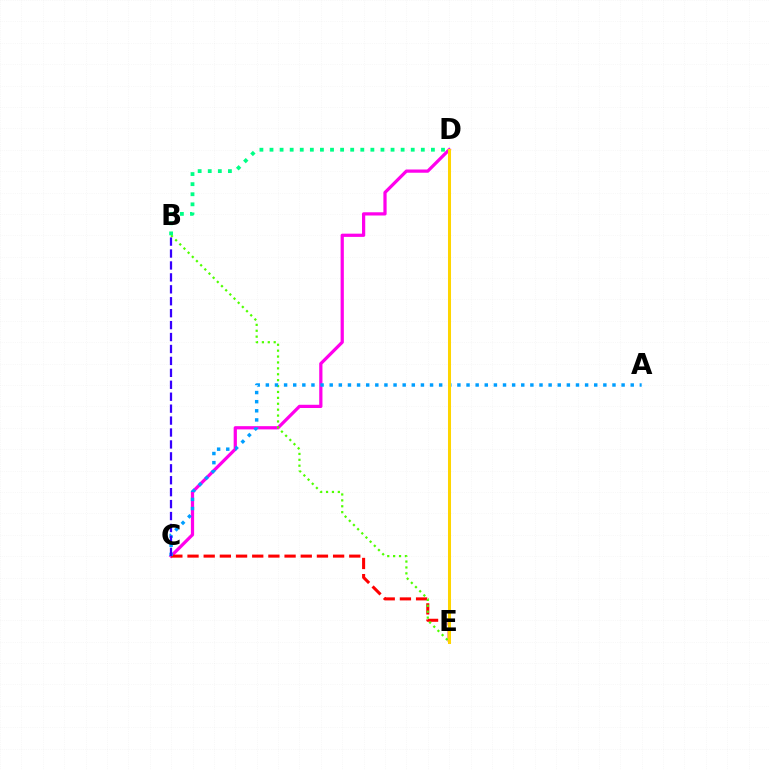{('C', 'D'): [{'color': '#ff00ed', 'line_style': 'solid', 'thickness': 2.33}], ('C', 'E'): [{'color': '#ff0000', 'line_style': 'dashed', 'thickness': 2.2}], ('B', 'E'): [{'color': '#4fff00', 'line_style': 'dotted', 'thickness': 1.6}], ('A', 'C'): [{'color': '#009eff', 'line_style': 'dotted', 'thickness': 2.48}], ('B', 'C'): [{'color': '#3700ff', 'line_style': 'dashed', 'thickness': 1.62}], ('D', 'E'): [{'color': '#ffd500', 'line_style': 'solid', 'thickness': 2.18}], ('B', 'D'): [{'color': '#00ff86', 'line_style': 'dotted', 'thickness': 2.74}]}